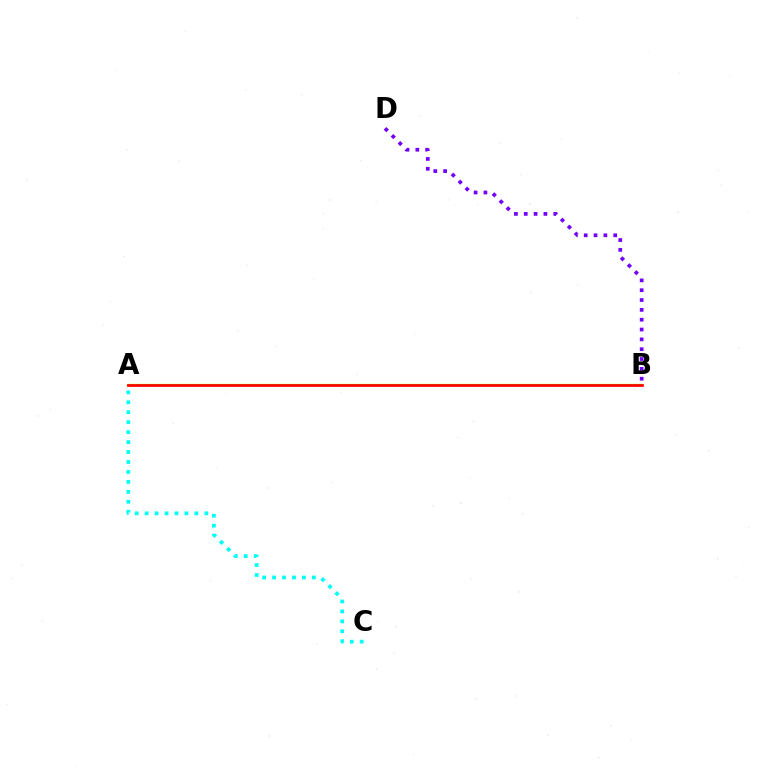{('A', 'B'): [{'color': '#84ff00', 'line_style': 'solid', 'thickness': 1.66}, {'color': '#ff0000', 'line_style': 'solid', 'thickness': 1.95}], ('B', 'D'): [{'color': '#7200ff', 'line_style': 'dotted', 'thickness': 2.67}], ('A', 'C'): [{'color': '#00fff6', 'line_style': 'dotted', 'thickness': 2.7}]}